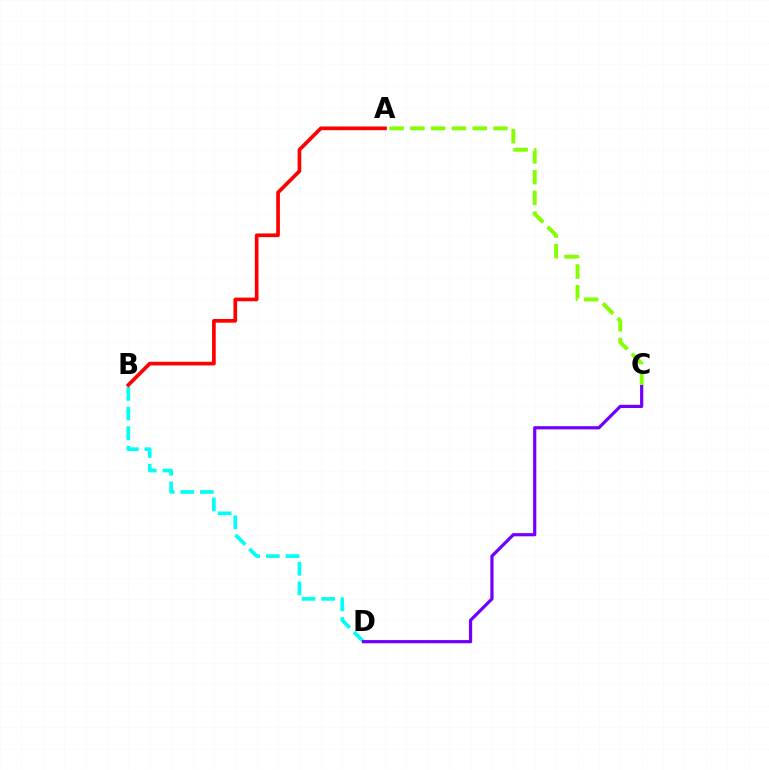{('B', 'D'): [{'color': '#00fff6', 'line_style': 'dashed', 'thickness': 2.66}], ('C', 'D'): [{'color': '#7200ff', 'line_style': 'solid', 'thickness': 2.31}], ('A', 'C'): [{'color': '#84ff00', 'line_style': 'dashed', 'thickness': 2.82}], ('A', 'B'): [{'color': '#ff0000', 'line_style': 'solid', 'thickness': 2.65}]}